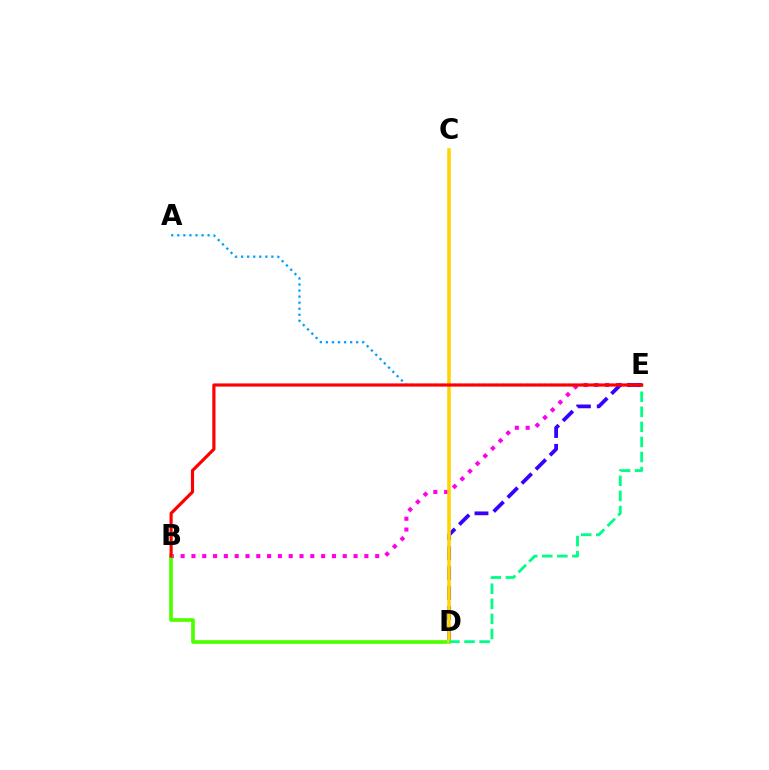{('A', 'E'): [{'color': '#009eff', 'line_style': 'dotted', 'thickness': 1.64}], ('B', 'E'): [{'color': '#ff00ed', 'line_style': 'dotted', 'thickness': 2.94}, {'color': '#ff0000', 'line_style': 'solid', 'thickness': 2.28}], ('B', 'D'): [{'color': '#4fff00', 'line_style': 'solid', 'thickness': 2.65}], ('D', 'E'): [{'color': '#3700ff', 'line_style': 'dashed', 'thickness': 2.7}, {'color': '#00ff86', 'line_style': 'dashed', 'thickness': 2.05}], ('C', 'D'): [{'color': '#ffd500', 'line_style': 'solid', 'thickness': 2.54}]}